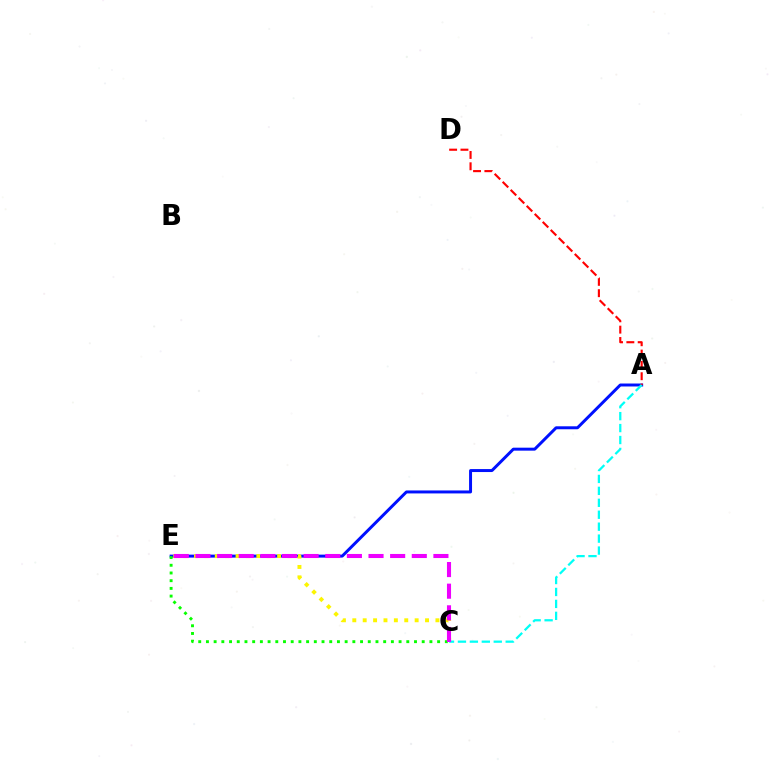{('A', 'E'): [{'color': '#0010ff', 'line_style': 'solid', 'thickness': 2.14}], ('C', 'E'): [{'color': '#fcf500', 'line_style': 'dotted', 'thickness': 2.82}, {'color': '#08ff00', 'line_style': 'dotted', 'thickness': 2.09}, {'color': '#ee00ff', 'line_style': 'dashed', 'thickness': 2.94}], ('A', 'D'): [{'color': '#ff0000', 'line_style': 'dashed', 'thickness': 1.54}], ('A', 'C'): [{'color': '#00fff6', 'line_style': 'dashed', 'thickness': 1.62}]}